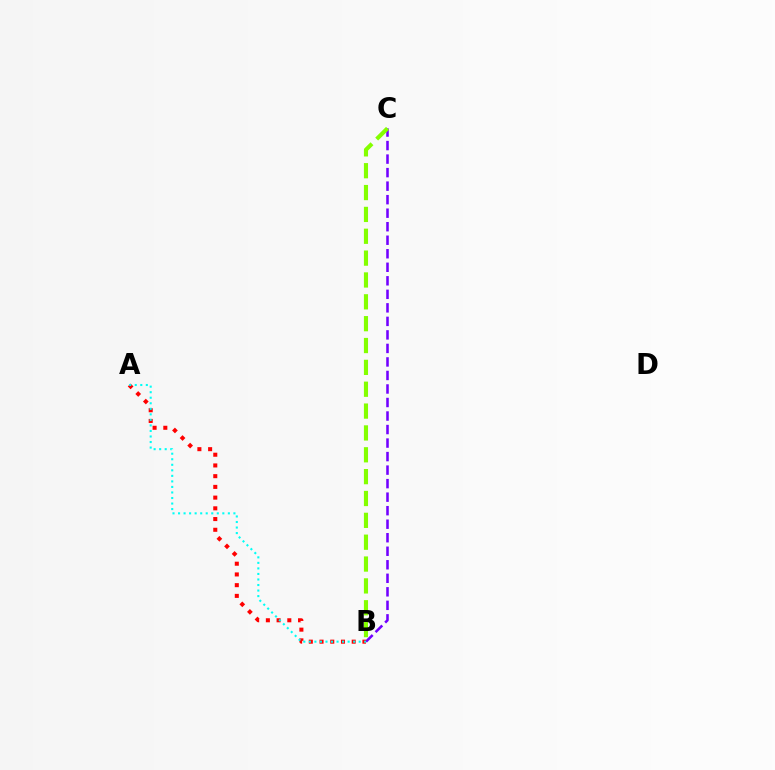{('B', 'C'): [{'color': '#7200ff', 'line_style': 'dashed', 'thickness': 1.84}, {'color': '#84ff00', 'line_style': 'dashed', 'thickness': 2.97}], ('A', 'B'): [{'color': '#ff0000', 'line_style': 'dotted', 'thickness': 2.91}, {'color': '#00fff6', 'line_style': 'dotted', 'thickness': 1.5}]}